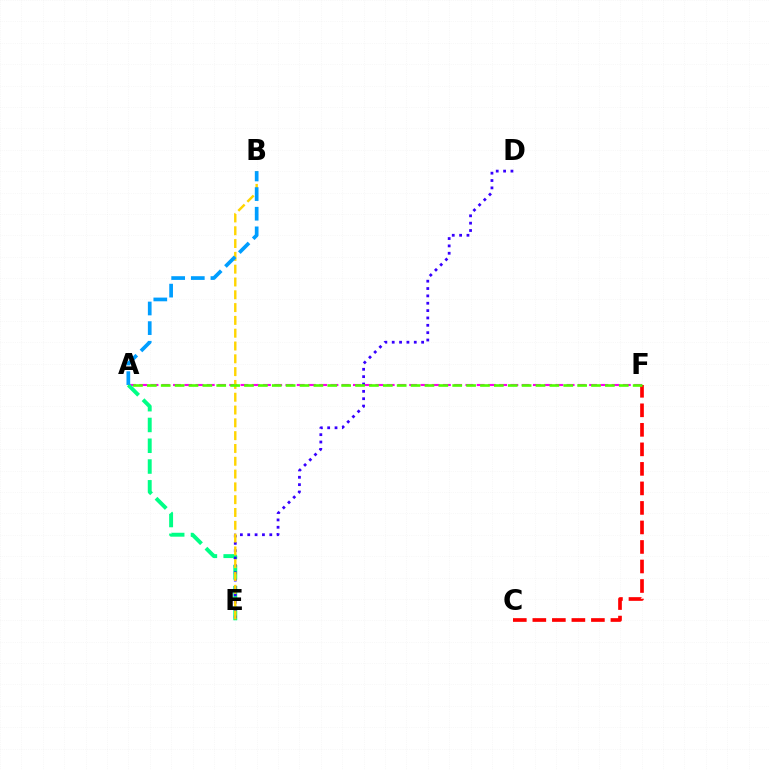{('A', 'F'): [{'color': '#ff00ed', 'line_style': 'dashed', 'thickness': 1.53}, {'color': '#4fff00', 'line_style': 'dashed', 'thickness': 1.89}], ('A', 'E'): [{'color': '#00ff86', 'line_style': 'dashed', 'thickness': 2.82}], ('D', 'E'): [{'color': '#3700ff', 'line_style': 'dotted', 'thickness': 2.0}], ('B', 'E'): [{'color': '#ffd500', 'line_style': 'dashed', 'thickness': 1.74}], ('C', 'F'): [{'color': '#ff0000', 'line_style': 'dashed', 'thickness': 2.65}], ('A', 'B'): [{'color': '#009eff', 'line_style': 'dashed', 'thickness': 2.67}]}